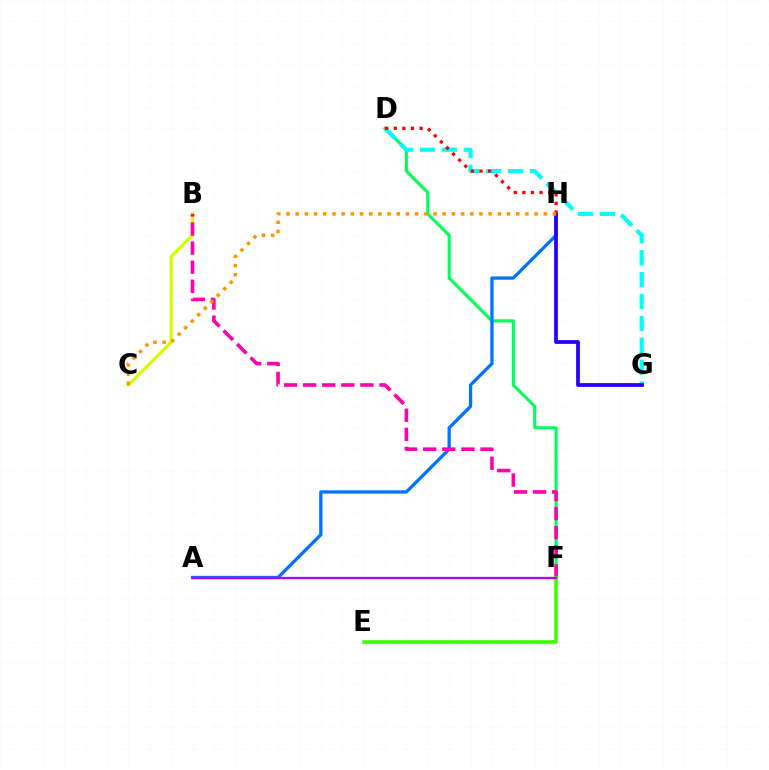{('D', 'F'): [{'color': '#00ff5c', 'line_style': 'solid', 'thickness': 2.22}], ('B', 'C'): [{'color': '#d1ff00', 'line_style': 'solid', 'thickness': 2.34}], ('A', 'H'): [{'color': '#0074ff', 'line_style': 'solid', 'thickness': 2.37}], ('D', 'G'): [{'color': '#00fff6', 'line_style': 'dashed', 'thickness': 2.97}], ('G', 'H'): [{'color': '#2500ff', 'line_style': 'solid', 'thickness': 2.71}], ('B', 'F'): [{'color': '#ff00ac', 'line_style': 'dashed', 'thickness': 2.59}], ('D', 'H'): [{'color': '#ff0000', 'line_style': 'dotted', 'thickness': 2.34}], ('E', 'F'): [{'color': '#3dff00', 'line_style': 'solid', 'thickness': 2.58}], ('A', 'F'): [{'color': '#b900ff', 'line_style': 'solid', 'thickness': 1.66}], ('C', 'H'): [{'color': '#ff9400', 'line_style': 'dotted', 'thickness': 2.5}]}